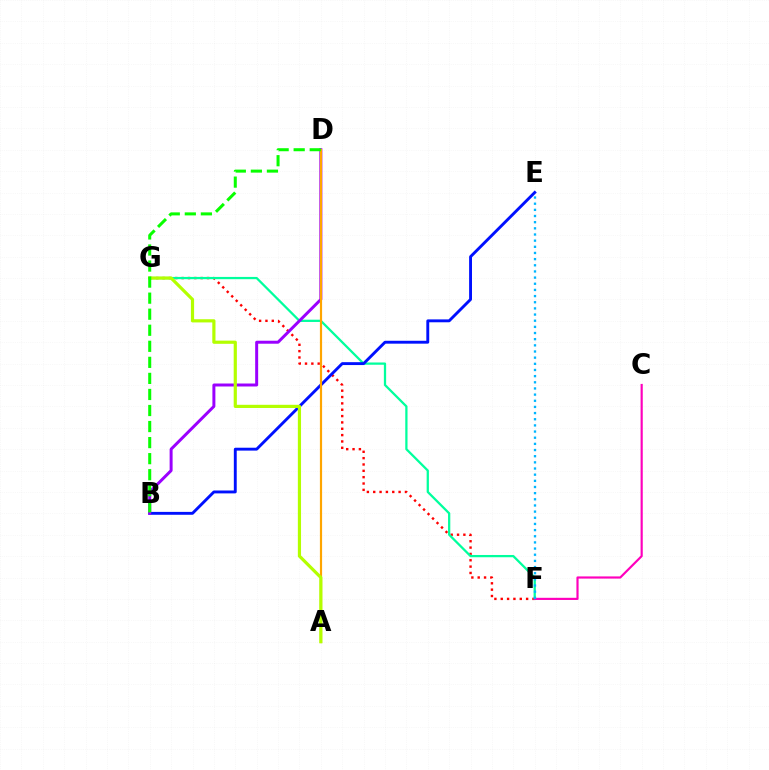{('F', 'G'): [{'color': '#ff0000', 'line_style': 'dotted', 'thickness': 1.72}, {'color': '#00ff9d', 'line_style': 'solid', 'thickness': 1.63}], ('B', 'E'): [{'color': '#0010ff', 'line_style': 'solid', 'thickness': 2.08}], ('B', 'D'): [{'color': '#9b00ff', 'line_style': 'solid', 'thickness': 2.15}, {'color': '#08ff00', 'line_style': 'dashed', 'thickness': 2.18}], ('A', 'D'): [{'color': '#ffa500', 'line_style': 'solid', 'thickness': 1.58}], ('C', 'F'): [{'color': '#ff00bd', 'line_style': 'solid', 'thickness': 1.56}], ('E', 'F'): [{'color': '#00b5ff', 'line_style': 'dotted', 'thickness': 1.67}], ('A', 'G'): [{'color': '#b3ff00', 'line_style': 'solid', 'thickness': 2.29}]}